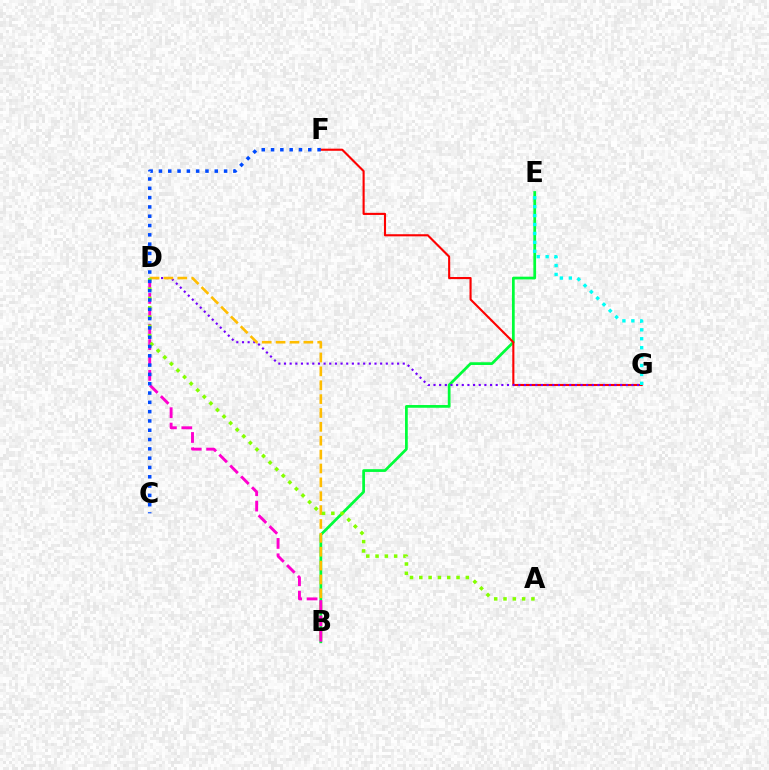{('B', 'E'): [{'color': '#00ff39', 'line_style': 'solid', 'thickness': 1.97}], ('F', 'G'): [{'color': '#ff0000', 'line_style': 'solid', 'thickness': 1.52}], ('D', 'G'): [{'color': '#7200ff', 'line_style': 'dotted', 'thickness': 1.54}], ('B', 'D'): [{'color': '#ffbd00', 'line_style': 'dashed', 'thickness': 1.88}, {'color': '#ff00cf', 'line_style': 'dashed', 'thickness': 2.09}], ('E', 'G'): [{'color': '#00fff6', 'line_style': 'dotted', 'thickness': 2.42}], ('A', 'D'): [{'color': '#84ff00', 'line_style': 'dotted', 'thickness': 2.53}], ('C', 'F'): [{'color': '#004bff', 'line_style': 'dotted', 'thickness': 2.53}]}